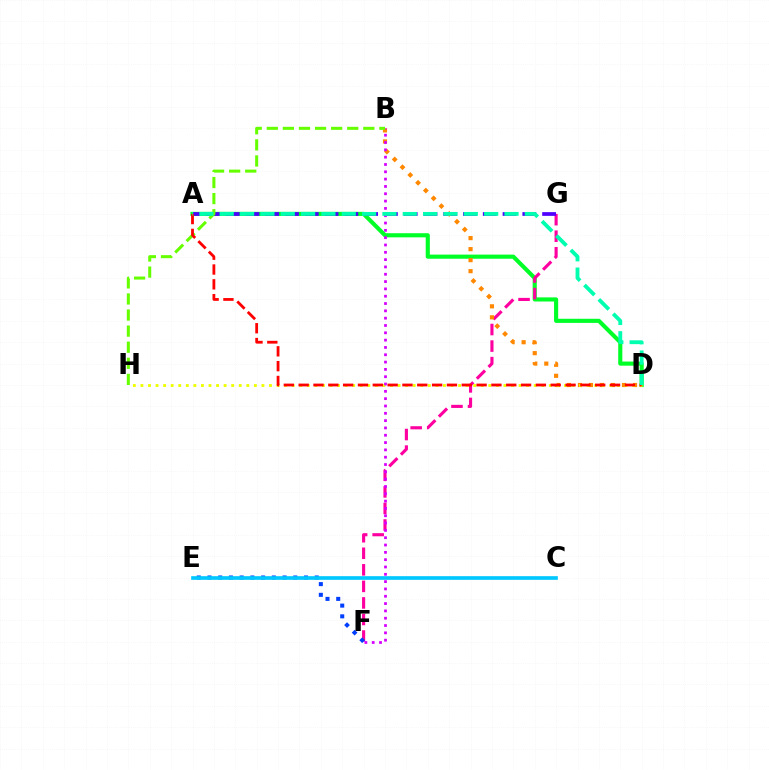{('A', 'D'): [{'color': '#00ff27', 'line_style': 'solid', 'thickness': 2.97}, {'color': '#ff0000', 'line_style': 'dashed', 'thickness': 2.01}, {'color': '#00ffaf', 'line_style': 'dashed', 'thickness': 2.76}], ('F', 'G'): [{'color': '#ff00a0', 'line_style': 'dashed', 'thickness': 2.25}], ('A', 'G'): [{'color': '#4f00ff', 'line_style': 'dashed', 'thickness': 2.69}], ('B', 'D'): [{'color': '#ff8800', 'line_style': 'dotted', 'thickness': 2.99}], ('D', 'H'): [{'color': '#eeff00', 'line_style': 'dotted', 'thickness': 2.05}], ('B', 'F'): [{'color': '#d600ff', 'line_style': 'dotted', 'thickness': 1.99}], ('B', 'H'): [{'color': '#66ff00', 'line_style': 'dashed', 'thickness': 2.19}], ('E', 'F'): [{'color': '#003fff', 'line_style': 'dotted', 'thickness': 2.91}], ('C', 'E'): [{'color': '#00c7ff', 'line_style': 'solid', 'thickness': 2.64}]}